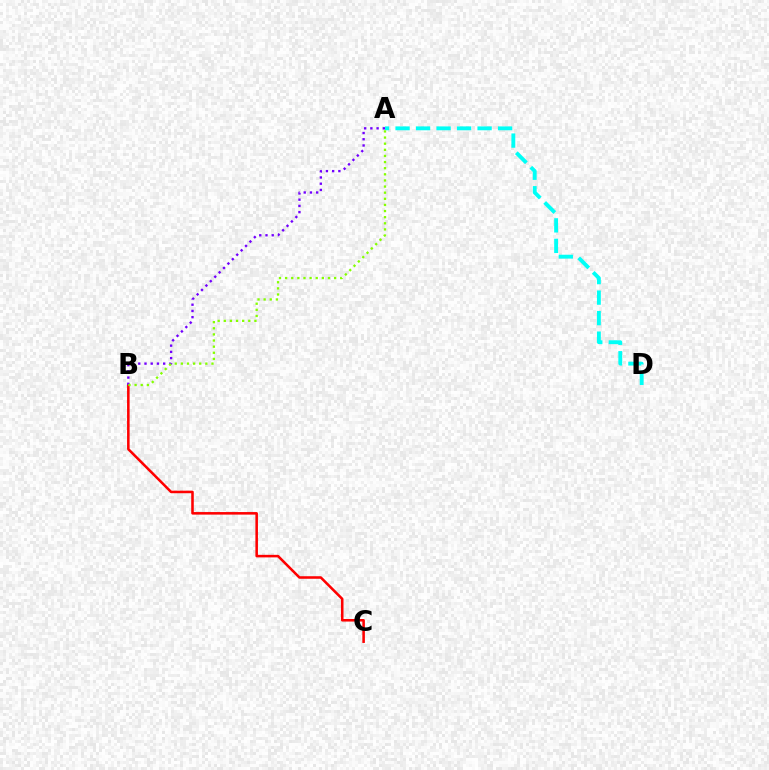{('B', 'C'): [{'color': '#ff0000', 'line_style': 'solid', 'thickness': 1.84}], ('A', 'B'): [{'color': '#7200ff', 'line_style': 'dotted', 'thickness': 1.69}, {'color': '#84ff00', 'line_style': 'dotted', 'thickness': 1.66}], ('A', 'D'): [{'color': '#00fff6', 'line_style': 'dashed', 'thickness': 2.78}]}